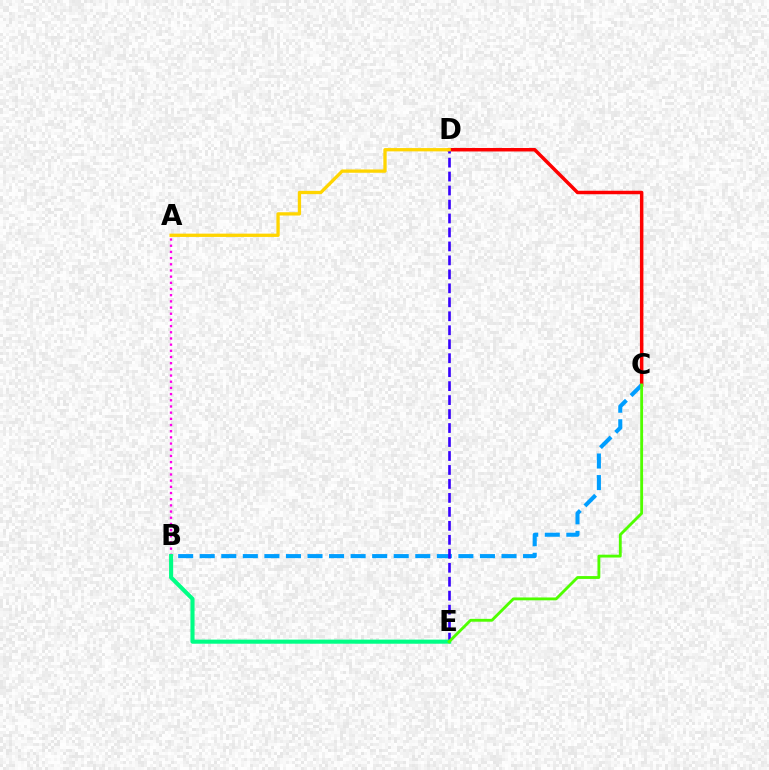{('C', 'D'): [{'color': '#ff0000', 'line_style': 'solid', 'thickness': 2.51}], ('A', 'B'): [{'color': '#ff00ed', 'line_style': 'dotted', 'thickness': 1.68}], ('B', 'C'): [{'color': '#009eff', 'line_style': 'dashed', 'thickness': 2.93}], ('D', 'E'): [{'color': '#3700ff', 'line_style': 'dashed', 'thickness': 1.9}], ('B', 'E'): [{'color': '#00ff86', 'line_style': 'solid', 'thickness': 2.95}], ('C', 'E'): [{'color': '#4fff00', 'line_style': 'solid', 'thickness': 2.05}], ('A', 'D'): [{'color': '#ffd500', 'line_style': 'solid', 'thickness': 2.38}]}